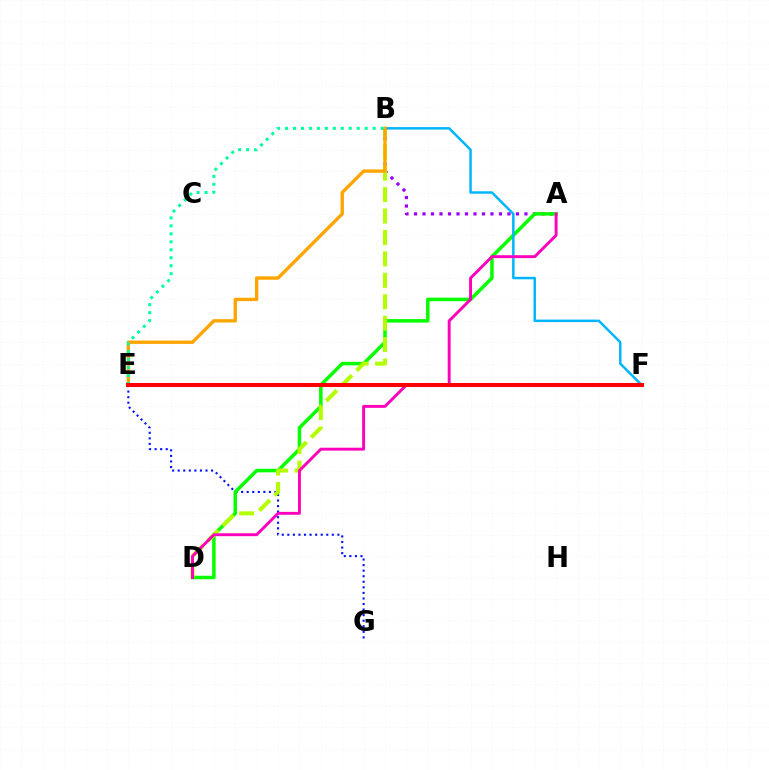{('A', 'B'): [{'color': '#9b00ff', 'line_style': 'dotted', 'thickness': 2.31}], ('E', 'G'): [{'color': '#0010ff', 'line_style': 'dotted', 'thickness': 1.51}], ('A', 'D'): [{'color': '#08ff00', 'line_style': 'solid', 'thickness': 2.53}, {'color': '#ff00bd', 'line_style': 'solid', 'thickness': 2.1}], ('B', 'D'): [{'color': '#b3ff00', 'line_style': 'dashed', 'thickness': 2.91}], ('B', 'F'): [{'color': '#00b5ff', 'line_style': 'solid', 'thickness': 1.78}], ('B', 'E'): [{'color': '#ffa500', 'line_style': 'solid', 'thickness': 2.43}, {'color': '#00ff9d', 'line_style': 'dotted', 'thickness': 2.17}], ('E', 'F'): [{'color': '#ff0000', 'line_style': 'solid', 'thickness': 2.91}]}